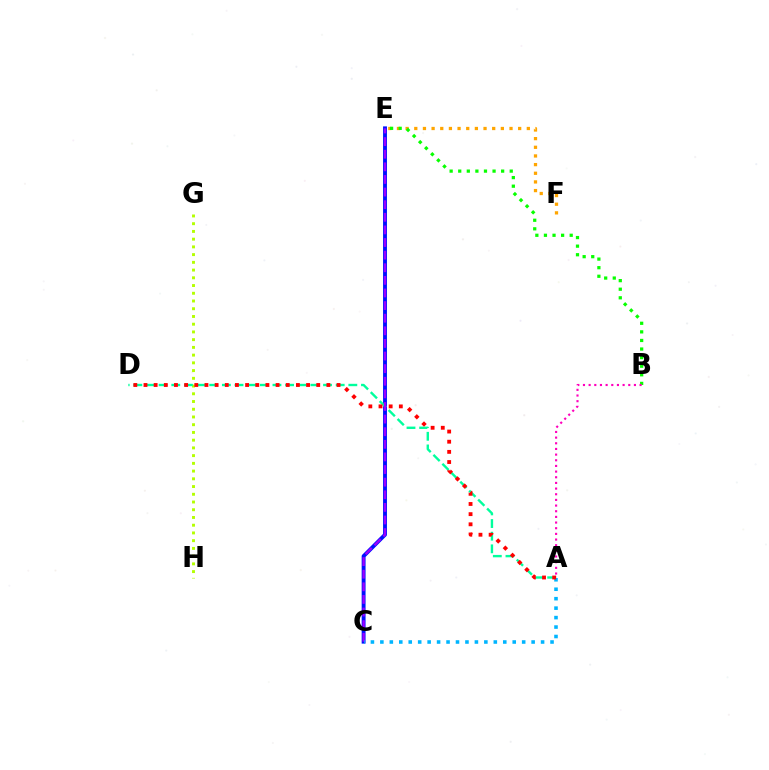{('G', 'H'): [{'color': '#b3ff00', 'line_style': 'dotted', 'thickness': 2.1}], ('E', 'F'): [{'color': '#ffa500', 'line_style': 'dotted', 'thickness': 2.35}], ('C', 'E'): [{'color': '#0010ff', 'line_style': 'solid', 'thickness': 2.8}, {'color': '#9b00ff', 'line_style': 'dashed', 'thickness': 1.71}], ('A', 'D'): [{'color': '#00ff9d', 'line_style': 'dashed', 'thickness': 1.72}, {'color': '#ff0000', 'line_style': 'dotted', 'thickness': 2.76}], ('A', 'C'): [{'color': '#00b5ff', 'line_style': 'dotted', 'thickness': 2.57}], ('B', 'E'): [{'color': '#08ff00', 'line_style': 'dotted', 'thickness': 2.33}], ('A', 'B'): [{'color': '#ff00bd', 'line_style': 'dotted', 'thickness': 1.54}]}